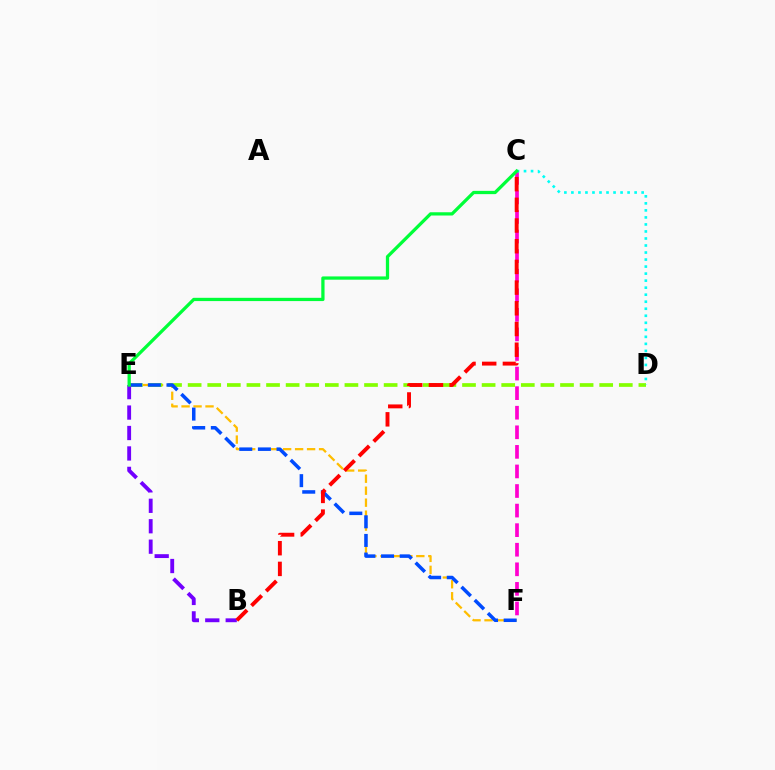{('E', 'F'): [{'color': '#ffbd00', 'line_style': 'dashed', 'thickness': 1.63}, {'color': '#004bff', 'line_style': 'dashed', 'thickness': 2.53}], ('D', 'E'): [{'color': '#84ff00', 'line_style': 'dashed', 'thickness': 2.66}], ('C', 'F'): [{'color': '#ff00cf', 'line_style': 'dashed', 'thickness': 2.66}], ('C', 'D'): [{'color': '#00fff6', 'line_style': 'dotted', 'thickness': 1.91}], ('B', 'E'): [{'color': '#7200ff', 'line_style': 'dashed', 'thickness': 2.78}], ('B', 'C'): [{'color': '#ff0000', 'line_style': 'dashed', 'thickness': 2.81}], ('C', 'E'): [{'color': '#00ff39', 'line_style': 'solid', 'thickness': 2.35}]}